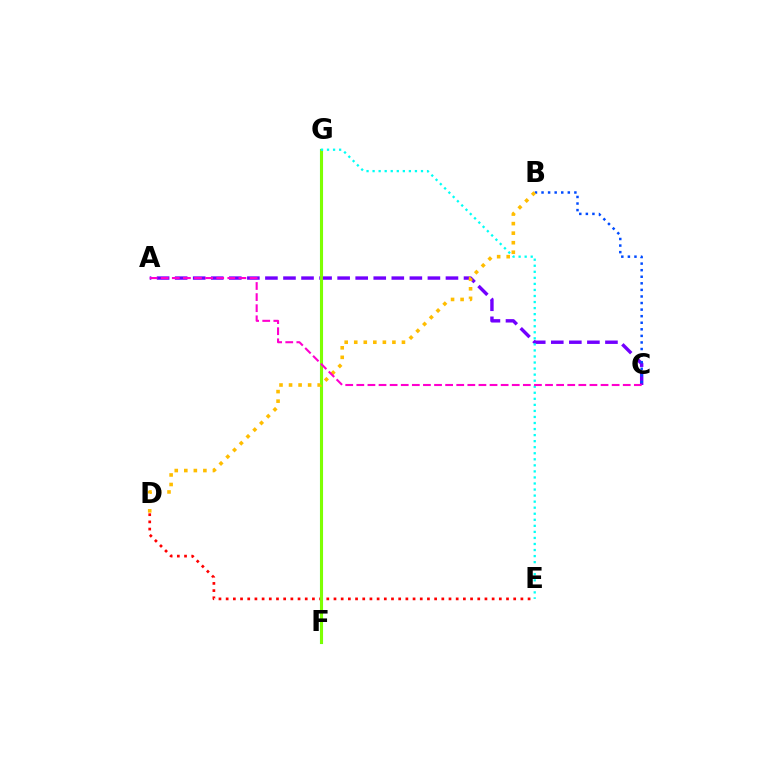{('F', 'G'): [{'color': '#00ff39', 'line_style': 'solid', 'thickness': 2.22}, {'color': '#84ff00', 'line_style': 'solid', 'thickness': 2.05}], ('A', 'C'): [{'color': '#7200ff', 'line_style': 'dashed', 'thickness': 2.45}, {'color': '#ff00cf', 'line_style': 'dashed', 'thickness': 1.51}], ('B', 'C'): [{'color': '#004bff', 'line_style': 'dotted', 'thickness': 1.79}], ('D', 'E'): [{'color': '#ff0000', 'line_style': 'dotted', 'thickness': 1.95}], ('E', 'G'): [{'color': '#00fff6', 'line_style': 'dotted', 'thickness': 1.64}], ('B', 'D'): [{'color': '#ffbd00', 'line_style': 'dotted', 'thickness': 2.59}]}